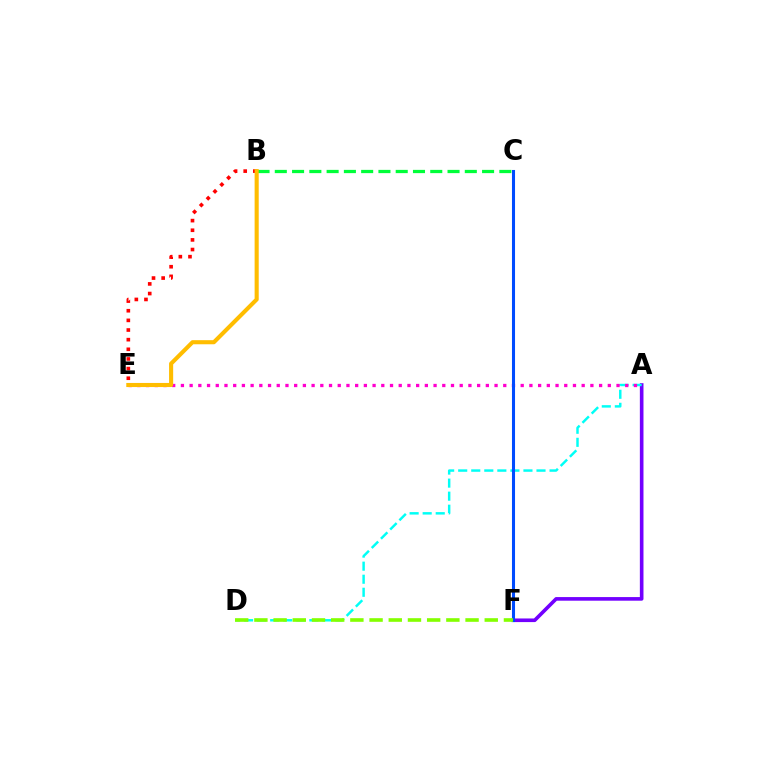{('A', 'F'): [{'color': '#7200ff', 'line_style': 'solid', 'thickness': 2.61}], ('B', 'E'): [{'color': '#ff0000', 'line_style': 'dotted', 'thickness': 2.62}, {'color': '#ffbd00', 'line_style': 'solid', 'thickness': 2.95}], ('A', 'D'): [{'color': '#00fff6', 'line_style': 'dashed', 'thickness': 1.77}], ('A', 'E'): [{'color': '#ff00cf', 'line_style': 'dotted', 'thickness': 2.37}], ('C', 'F'): [{'color': '#004bff', 'line_style': 'solid', 'thickness': 2.2}], ('B', 'C'): [{'color': '#00ff39', 'line_style': 'dashed', 'thickness': 2.35}], ('D', 'F'): [{'color': '#84ff00', 'line_style': 'dashed', 'thickness': 2.61}]}